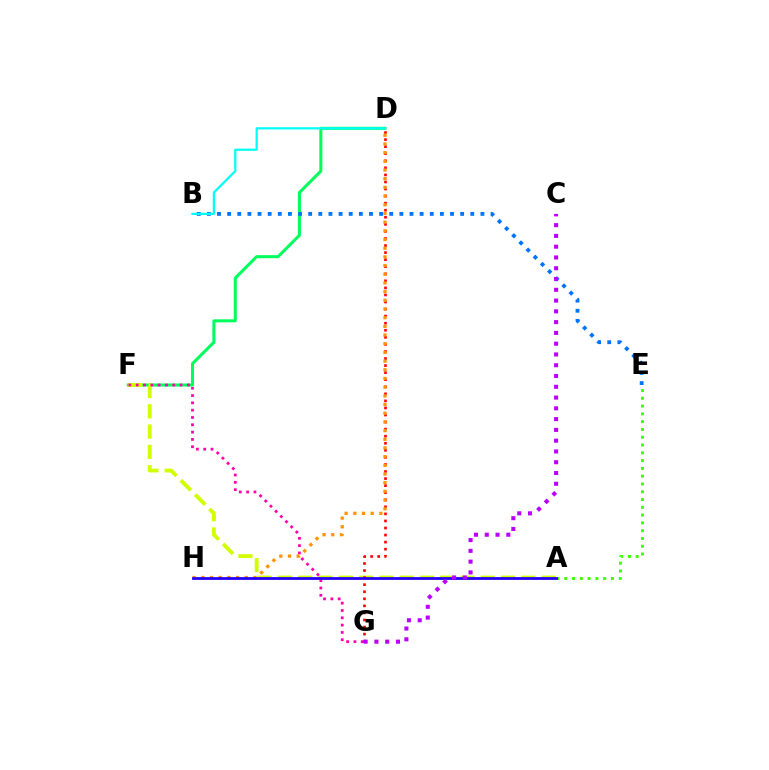{('D', 'F'): [{'color': '#00ff5c', 'line_style': 'solid', 'thickness': 2.18}], ('A', 'F'): [{'color': '#d1ff00', 'line_style': 'dashed', 'thickness': 2.76}], ('A', 'E'): [{'color': '#3dff00', 'line_style': 'dotted', 'thickness': 2.12}], ('B', 'E'): [{'color': '#0074ff', 'line_style': 'dotted', 'thickness': 2.75}], ('B', 'D'): [{'color': '#00fff6', 'line_style': 'solid', 'thickness': 1.61}], ('F', 'G'): [{'color': '#ff00ac', 'line_style': 'dotted', 'thickness': 1.99}], ('D', 'G'): [{'color': '#ff0000', 'line_style': 'dotted', 'thickness': 1.92}], ('D', 'H'): [{'color': '#ff9400', 'line_style': 'dotted', 'thickness': 2.36}], ('A', 'H'): [{'color': '#2500ff', 'line_style': 'solid', 'thickness': 2.0}], ('C', 'G'): [{'color': '#b900ff', 'line_style': 'dotted', 'thickness': 2.93}]}